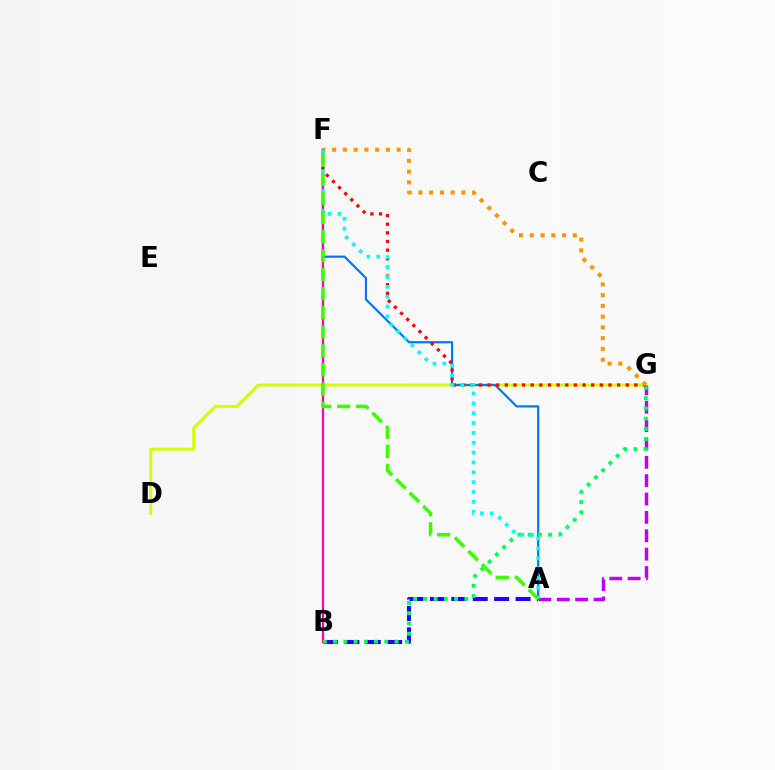{('A', 'B'): [{'color': '#2500ff', 'line_style': 'dashed', 'thickness': 2.91}], ('D', 'G'): [{'color': '#d1ff00', 'line_style': 'solid', 'thickness': 2.15}], ('A', 'F'): [{'color': '#0074ff', 'line_style': 'solid', 'thickness': 1.56}, {'color': '#00fff6', 'line_style': 'dotted', 'thickness': 2.68}, {'color': '#3dff00', 'line_style': 'dashed', 'thickness': 2.59}], ('A', 'G'): [{'color': '#b900ff', 'line_style': 'dashed', 'thickness': 2.5}], ('B', 'F'): [{'color': '#ff00ac', 'line_style': 'solid', 'thickness': 1.6}], ('B', 'G'): [{'color': '#00ff5c', 'line_style': 'dotted', 'thickness': 2.78}], ('F', 'G'): [{'color': '#ff0000', 'line_style': 'dotted', 'thickness': 2.35}, {'color': '#ff9400', 'line_style': 'dotted', 'thickness': 2.92}]}